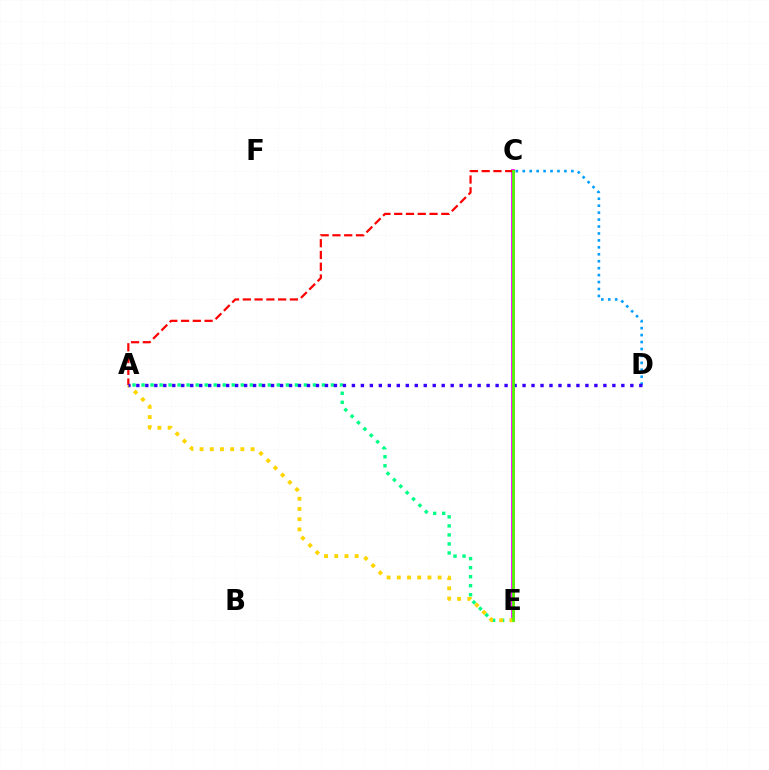{('C', 'E'): [{'color': '#ff00ed', 'line_style': 'solid', 'thickness': 2.69}, {'color': '#4fff00', 'line_style': 'solid', 'thickness': 1.97}], ('A', 'E'): [{'color': '#00ff86', 'line_style': 'dotted', 'thickness': 2.45}, {'color': '#ffd500', 'line_style': 'dotted', 'thickness': 2.77}], ('A', 'C'): [{'color': '#ff0000', 'line_style': 'dashed', 'thickness': 1.6}], ('C', 'D'): [{'color': '#009eff', 'line_style': 'dotted', 'thickness': 1.89}], ('A', 'D'): [{'color': '#3700ff', 'line_style': 'dotted', 'thickness': 2.44}]}